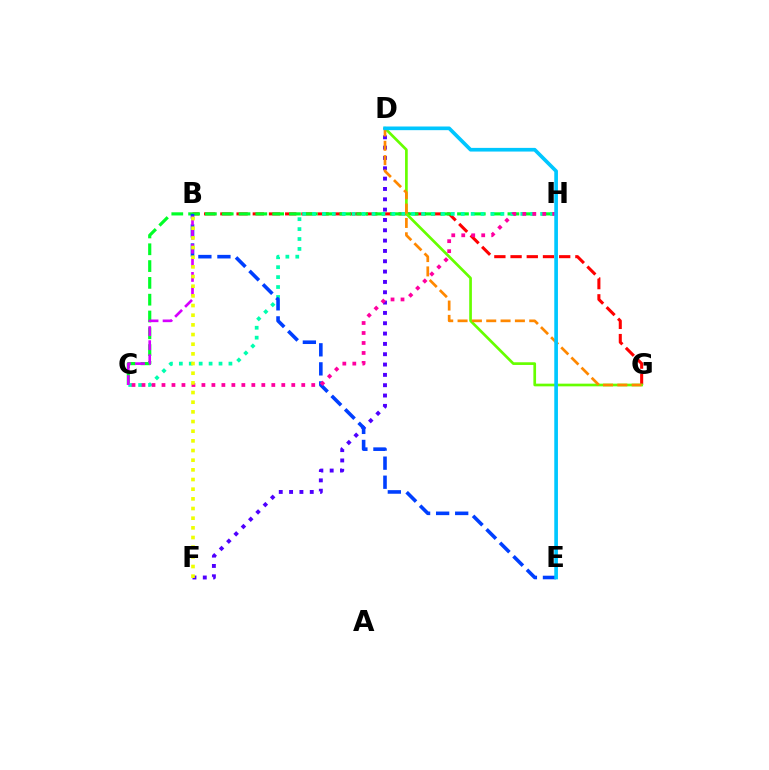{('D', 'F'): [{'color': '#4f00ff', 'line_style': 'dotted', 'thickness': 2.81}], ('B', 'G'): [{'color': '#ff0000', 'line_style': 'dashed', 'thickness': 2.2}], ('C', 'H'): [{'color': '#00ff27', 'line_style': 'dashed', 'thickness': 2.28}, {'color': '#00ffaf', 'line_style': 'dotted', 'thickness': 2.69}, {'color': '#ff00a0', 'line_style': 'dotted', 'thickness': 2.71}], ('D', 'G'): [{'color': '#66ff00', 'line_style': 'solid', 'thickness': 1.94}, {'color': '#ff8800', 'line_style': 'dashed', 'thickness': 1.95}], ('B', 'E'): [{'color': '#003fff', 'line_style': 'dashed', 'thickness': 2.59}], ('B', 'C'): [{'color': '#d600ff', 'line_style': 'dashed', 'thickness': 1.91}], ('B', 'F'): [{'color': '#eeff00', 'line_style': 'dotted', 'thickness': 2.63}], ('D', 'E'): [{'color': '#00c7ff', 'line_style': 'solid', 'thickness': 2.64}]}